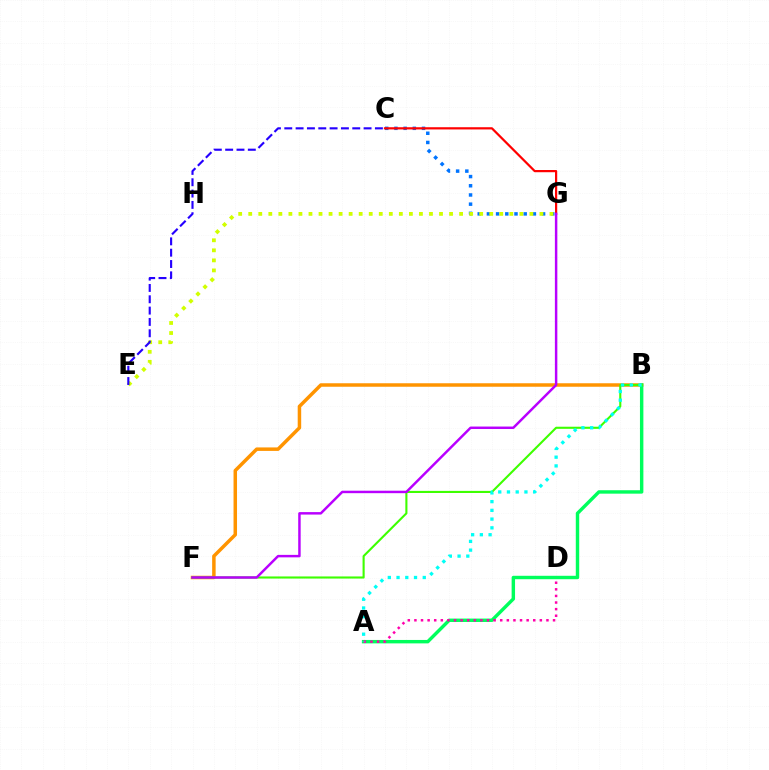{('B', 'F'): [{'color': '#ff9400', 'line_style': 'solid', 'thickness': 2.51}, {'color': '#3dff00', 'line_style': 'solid', 'thickness': 1.52}], ('A', 'B'): [{'color': '#00ff5c', 'line_style': 'solid', 'thickness': 2.46}, {'color': '#00fff6', 'line_style': 'dotted', 'thickness': 2.37}], ('C', 'G'): [{'color': '#0074ff', 'line_style': 'dotted', 'thickness': 2.5}, {'color': '#ff0000', 'line_style': 'solid', 'thickness': 1.59}], ('E', 'G'): [{'color': '#d1ff00', 'line_style': 'dotted', 'thickness': 2.73}], ('A', 'D'): [{'color': '#ff00ac', 'line_style': 'dotted', 'thickness': 1.79}], ('C', 'E'): [{'color': '#2500ff', 'line_style': 'dashed', 'thickness': 1.54}], ('F', 'G'): [{'color': '#b900ff', 'line_style': 'solid', 'thickness': 1.78}]}